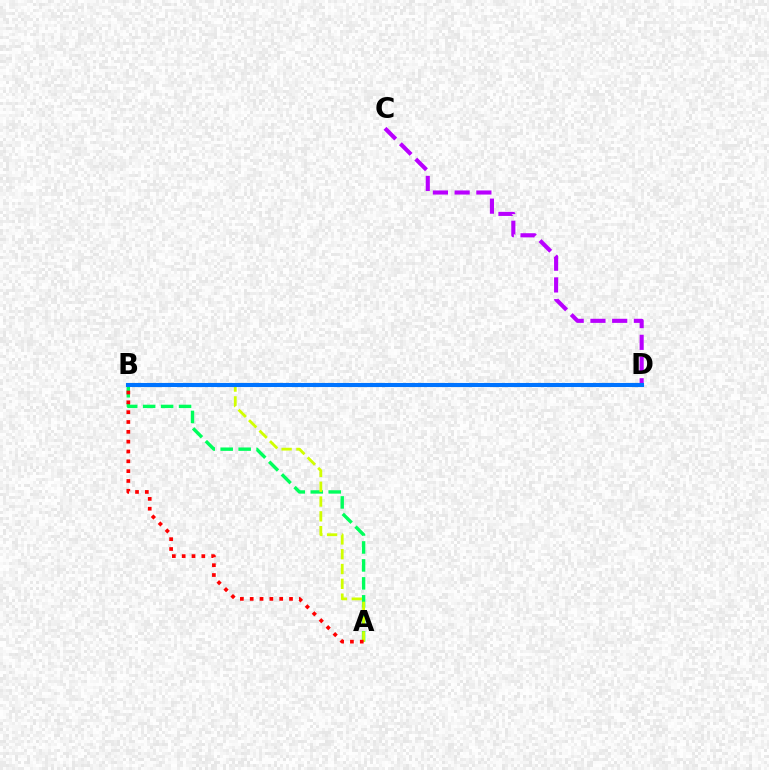{('A', 'B'): [{'color': '#00ff5c', 'line_style': 'dashed', 'thickness': 2.44}, {'color': '#d1ff00', 'line_style': 'dashed', 'thickness': 2.01}, {'color': '#ff0000', 'line_style': 'dotted', 'thickness': 2.67}], ('C', 'D'): [{'color': '#b900ff', 'line_style': 'dashed', 'thickness': 2.95}], ('B', 'D'): [{'color': '#0074ff', 'line_style': 'solid', 'thickness': 2.93}]}